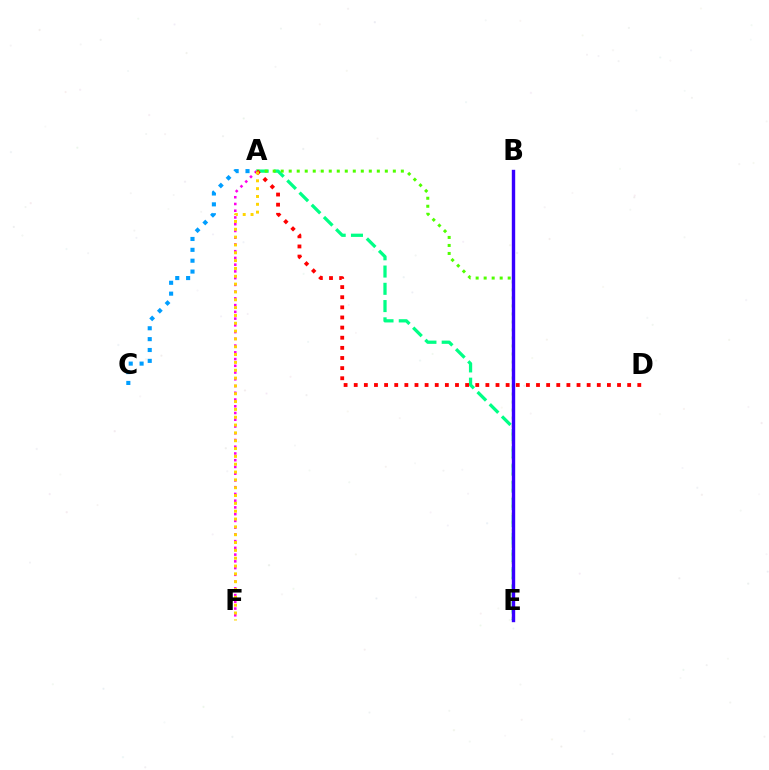{('A', 'F'): [{'color': '#ff00ed', 'line_style': 'dotted', 'thickness': 1.83}, {'color': '#ffd500', 'line_style': 'dotted', 'thickness': 2.13}], ('A', 'E'): [{'color': '#00ff86', 'line_style': 'dashed', 'thickness': 2.35}, {'color': '#4fff00', 'line_style': 'dotted', 'thickness': 2.18}], ('B', 'E'): [{'color': '#3700ff', 'line_style': 'solid', 'thickness': 2.44}], ('A', 'D'): [{'color': '#ff0000', 'line_style': 'dotted', 'thickness': 2.75}], ('A', 'C'): [{'color': '#009eff', 'line_style': 'dotted', 'thickness': 2.95}]}